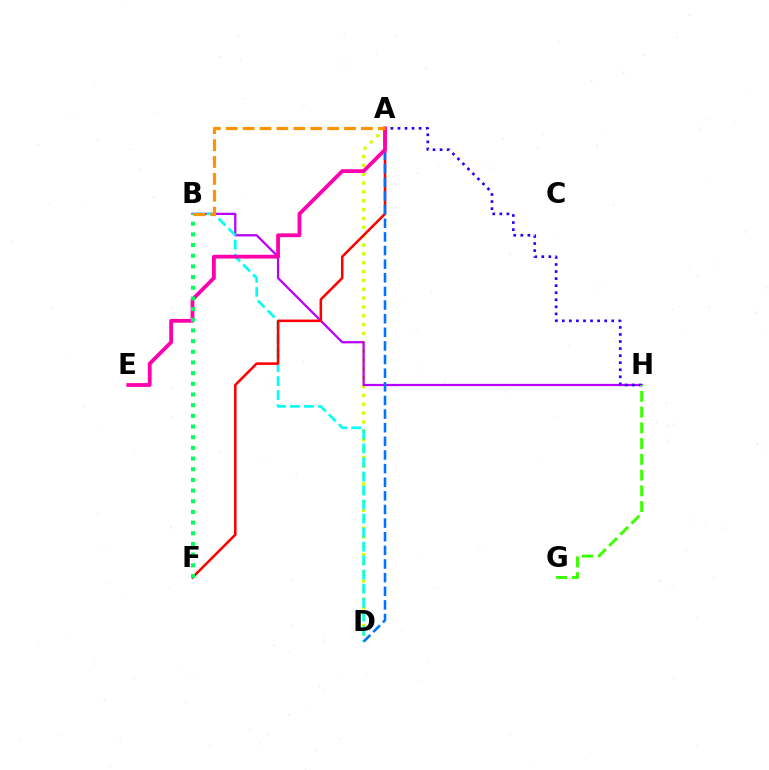{('A', 'D'): [{'color': '#d1ff00', 'line_style': 'dotted', 'thickness': 2.4}, {'color': '#0074ff', 'line_style': 'dashed', 'thickness': 1.85}], ('B', 'H'): [{'color': '#b900ff', 'line_style': 'solid', 'thickness': 1.63}], ('B', 'D'): [{'color': '#00fff6', 'line_style': 'dashed', 'thickness': 1.91}], ('A', 'F'): [{'color': '#ff0000', 'line_style': 'solid', 'thickness': 1.83}], ('A', 'H'): [{'color': '#2500ff', 'line_style': 'dotted', 'thickness': 1.92}], ('G', 'H'): [{'color': '#3dff00', 'line_style': 'dashed', 'thickness': 2.14}], ('A', 'E'): [{'color': '#ff00ac', 'line_style': 'solid', 'thickness': 2.73}], ('B', 'F'): [{'color': '#00ff5c', 'line_style': 'dotted', 'thickness': 2.9}], ('A', 'B'): [{'color': '#ff9400', 'line_style': 'dashed', 'thickness': 2.3}]}